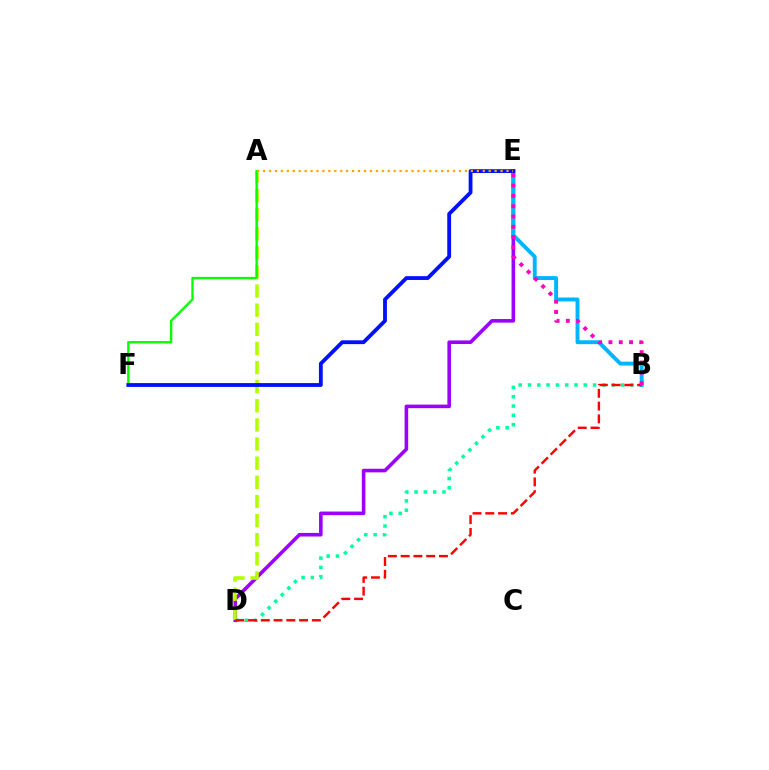{('B', 'D'): [{'color': '#00ff9d', 'line_style': 'dotted', 'thickness': 2.53}, {'color': '#ff0000', 'line_style': 'dashed', 'thickness': 1.73}], ('D', 'E'): [{'color': '#9b00ff', 'line_style': 'solid', 'thickness': 2.58}], ('B', 'E'): [{'color': '#00b5ff', 'line_style': 'solid', 'thickness': 2.81}, {'color': '#ff00bd', 'line_style': 'dotted', 'thickness': 2.8}], ('A', 'D'): [{'color': '#b3ff00', 'line_style': 'dashed', 'thickness': 2.6}], ('A', 'F'): [{'color': '#08ff00', 'line_style': 'solid', 'thickness': 1.71}], ('E', 'F'): [{'color': '#0010ff', 'line_style': 'solid', 'thickness': 2.75}], ('A', 'E'): [{'color': '#ffa500', 'line_style': 'dotted', 'thickness': 1.61}]}